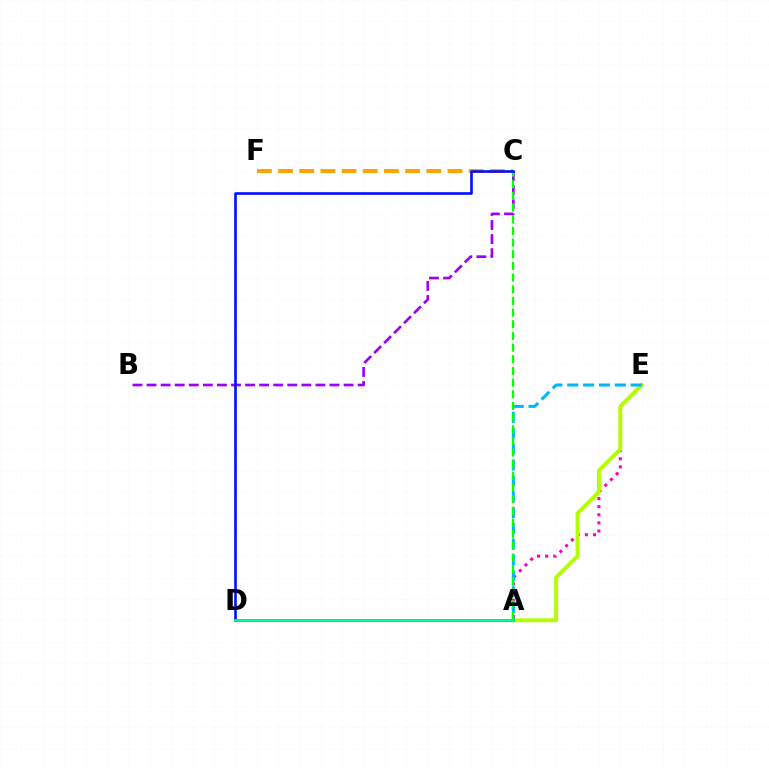{('A', 'E'): [{'color': '#ff00bd', 'line_style': 'dotted', 'thickness': 2.2}, {'color': '#b3ff00', 'line_style': 'solid', 'thickness': 2.82}, {'color': '#00b5ff', 'line_style': 'dashed', 'thickness': 2.15}], ('C', 'F'): [{'color': '#ffa500', 'line_style': 'dashed', 'thickness': 2.88}], ('B', 'C'): [{'color': '#9b00ff', 'line_style': 'dashed', 'thickness': 1.91}], ('A', 'C'): [{'color': '#08ff00', 'line_style': 'dashed', 'thickness': 1.58}], ('C', 'D'): [{'color': '#0010ff', 'line_style': 'solid', 'thickness': 1.89}], ('A', 'D'): [{'color': '#ff0000', 'line_style': 'solid', 'thickness': 2.08}, {'color': '#00ff9d', 'line_style': 'solid', 'thickness': 1.9}]}